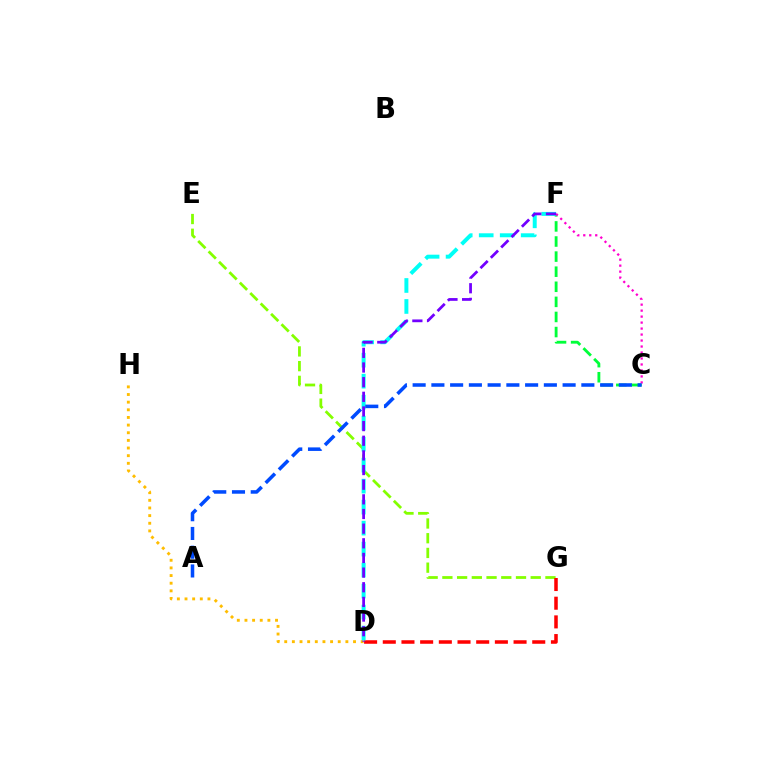{('C', 'F'): [{'color': '#00ff39', 'line_style': 'dashed', 'thickness': 2.05}, {'color': '#ff00cf', 'line_style': 'dotted', 'thickness': 1.63}], ('E', 'G'): [{'color': '#84ff00', 'line_style': 'dashed', 'thickness': 2.0}], ('D', 'H'): [{'color': '#ffbd00', 'line_style': 'dotted', 'thickness': 2.08}], ('D', 'G'): [{'color': '#ff0000', 'line_style': 'dashed', 'thickness': 2.54}], ('D', 'F'): [{'color': '#00fff6', 'line_style': 'dashed', 'thickness': 2.85}, {'color': '#7200ff', 'line_style': 'dashed', 'thickness': 1.99}], ('A', 'C'): [{'color': '#004bff', 'line_style': 'dashed', 'thickness': 2.55}]}